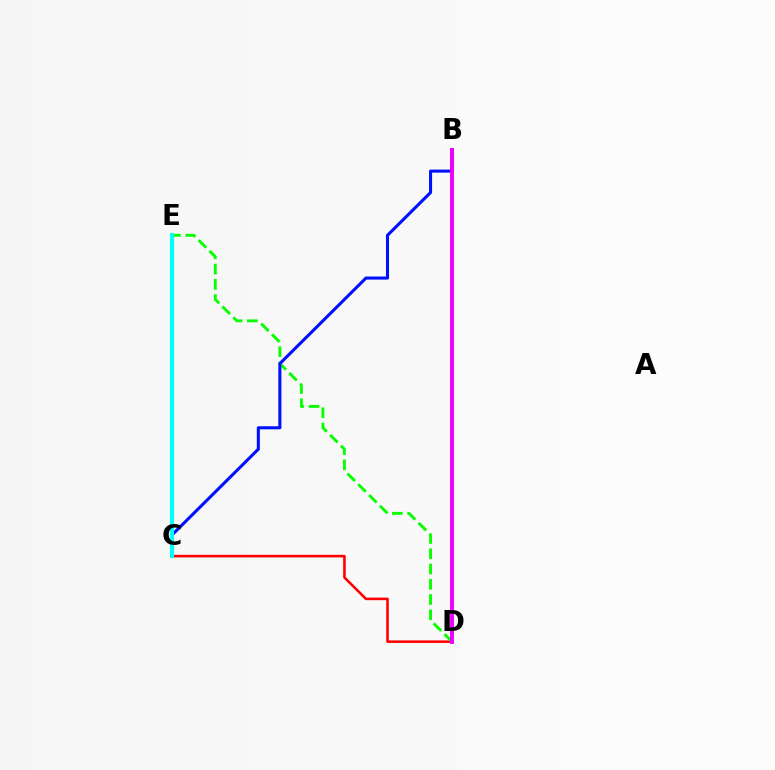{('C', 'D'): [{'color': '#ff0000', 'line_style': 'solid', 'thickness': 1.85}], ('D', 'E'): [{'color': '#08ff00', 'line_style': 'dashed', 'thickness': 2.07}], ('C', 'E'): [{'color': '#fcf500', 'line_style': 'dotted', 'thickness': 2.17}, {'color': '#00fff6', 'line_style': 'solid', 'thickness': 2.98}], ('B', 'C'): [{'color': '#0010ff', 'line_style': 'solid', 'thickness': 2.21}], ('B', 'D'): [{'color': '#ee00ff', 'line_style': 'solid', 'thickness': 2.81}]}